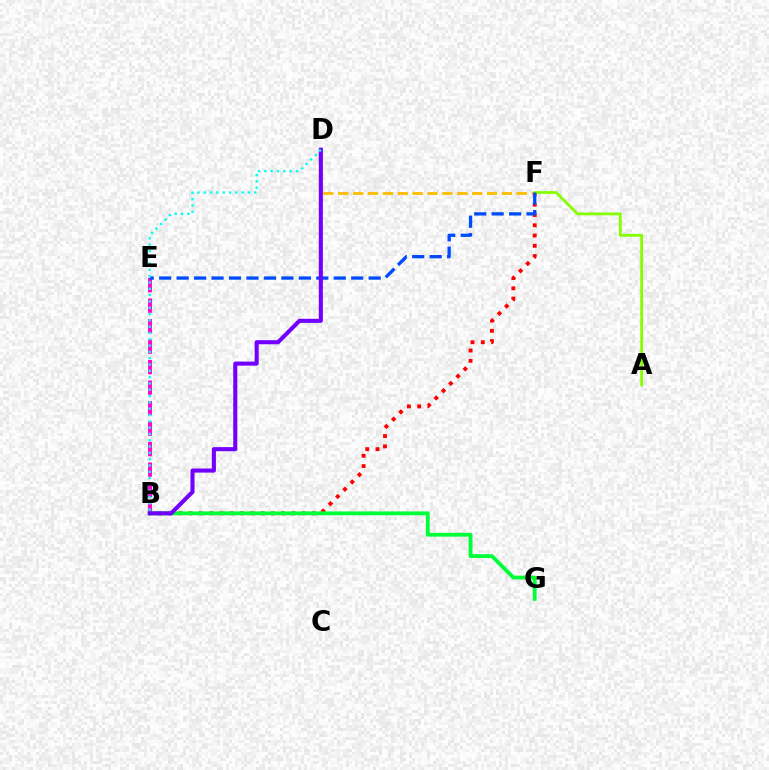{('B', 'F'): [{'color': '#ff0000', 'line_style': 'dotted', 'thickness': 2.79}], ('D', 'F'): [{'color': '#ffbd00', 'line_style': 'dashed', 'thickness': 2.02}], ('B', 'E'): [{'color': '#ff00cf', 'line_style': 'dashed', 'thickness': 2.78}], ('A', 'F'): [{'color': '#84ff00', 'line_style': 'solid', 'thickness': 2.02}], ('B', 'G'): [{'color': '#00ff39', 'line_style': 'solid', 'thickness': 2.75}], ('E', 'F'): [{'color': '#004bff', 'line_style': 'dashed', 'thickness': 2.37}], ('B', 'D'): [{'color': '#7200ff', 'line_style': 'solid', 'thickness': 2.94}, {'color': '#00fff6', 'line_style': 'dotted', 'thickness': 1.71}]}